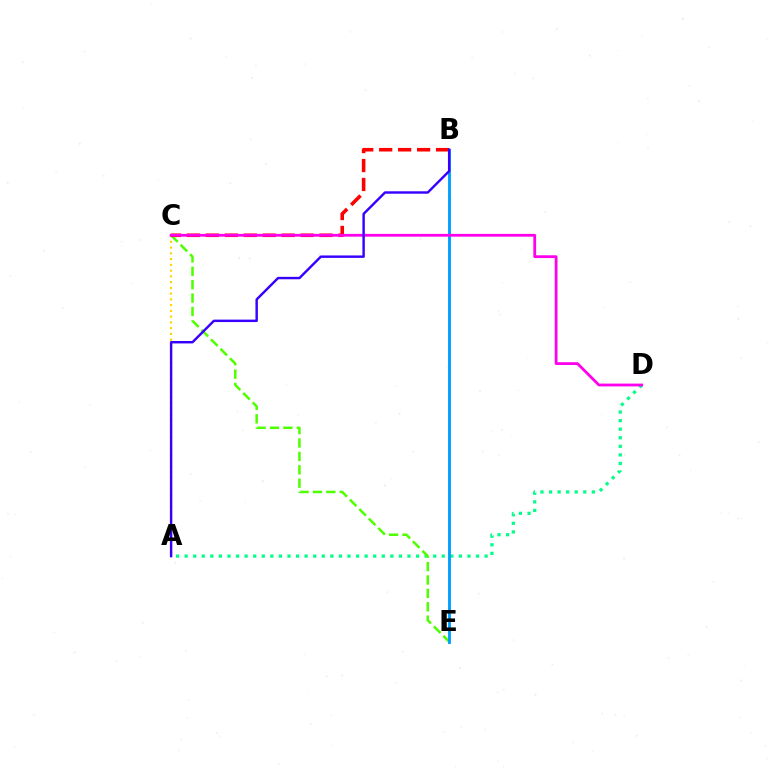{('A', 'D'): [{'color': '#00ff86', 'line_style': 'dotted', 'thickness': 2.33}], ('A', 'C'): [{'color': '#ffd500', 'line_style': 'dotted', 'thickness': 1.56}], ('C', 'E'): [{'color': '#4fff00', 'line_style': 'dashed', 'thickness': 1.82}], ('B', 'C'): [{'color': '#ff0000', 'line_style': 'dashed', 'thickness': 2.57}], ('B', 'E'): [{'color': '#009eff', 'line_style': 'solid', 'thickness': 2.07}], ('C', 'D'): [{'color': '#ff00ed', 'line_style': 'solid', 'thickness': 2.0}], ('A', 'B'): [{'color': '#3700ff', 'line_style': 'solid', 'thickness': 1.75}]}